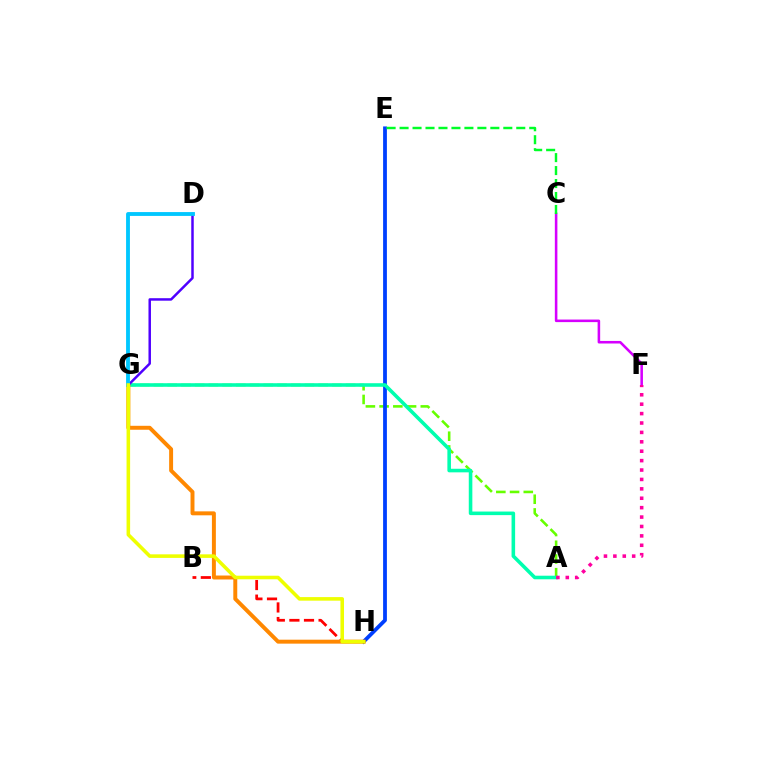{('B', 'H'): [{'color': '#ff0000', 'line_style': 'dashed', 'thickness': 1.98}], ('A', 'G'): [{'color': '#66ff00', 'line_style': 'dashed', 'thickness': 1.86}, {'color': '#00ffaf', 'line_style': 'solid', 'thickness': 2.57}], ('C', 'F'): [{'color': '#d600ff', 'line_style': 'solid', 'thickness': 1.84}], ('E', 'H'): [{'color': '#003fff', 'line_style': 'solid', 'thickness': 2.73}], ('G', 'H'): [{'color': '#ff8800', 'line_style': 'solid', 'thickness': 2.84}, {'color': '#eeff00', 'line_style': 'solid', 'thickness': 2.57}], ('D', 'G'): [{'color': '#4f00ff', 'line_style': 'solid', 'thickness': 1.79}, {'color': '#00c7ff', 'line_style': 'solid', 'thickness': 2.77}], ('C', 'E'): [{'color': '#00ff27', 'line_style': 'dashed', 'thickness': 1.76}], ('A', 'F'): [{'color': '#ff00a0', 'line_style': 'dotted', 'thickness': 2.56}]}